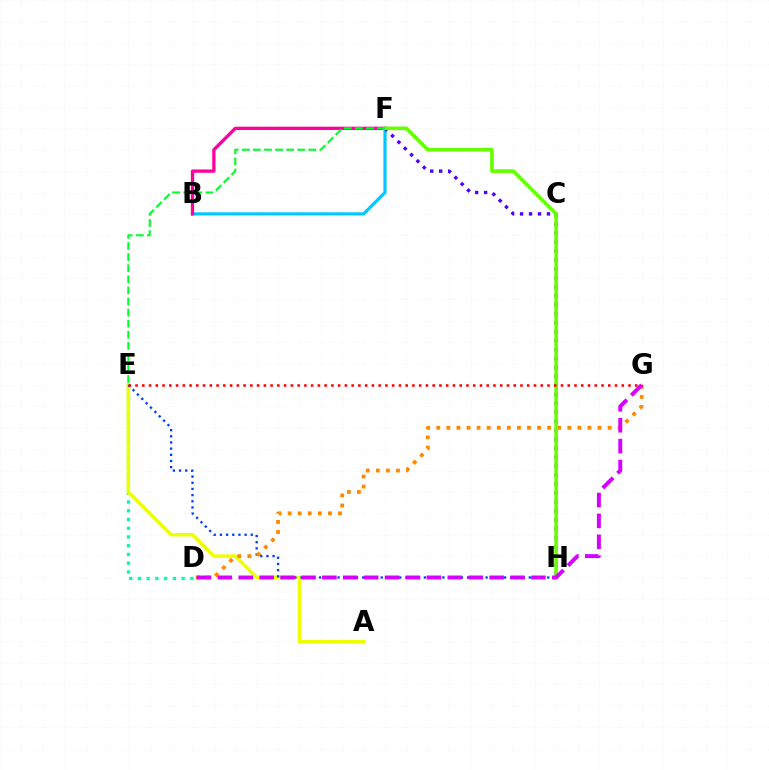{('D', 'E'): [{'color': '#00ffaf', 'line_style': 'dotted', 'thickness': 2.37}], ('B', 'F'): [{'color': '#00c7ff', 'line_style': 'solid', 'thickness': 2.27}, {'color': '#ff00a0', 'line_style': 'solid', 'thickness': 2.38}], ('A', 'E'): [{'color': '#eeff00', 'line_style': 'solid', 'thickness': 2.54}], ('F', 'H'): [{'color': '#4f00ff', 'line_style': 'dotted', 'thickness': 2.44}, {'color': '#66ff00', 'line_style': 'solid', 'thickness': 2.61}], ('E', 'H'): [{'color': '#003fff', 'line_style': 'dotted', 'thickness': 1.68}], ('D', 'G'): [{'color': '#ff8800', 'line_style': 'dotted', 'thickness': 2.74}, {'color': '#d600ff', 'line_style': 'dashed', 'thickness': 2.84}], ('E', 'F'): [{'color': '#00ff27', 'line_style': 'dashed', 'thickness': 1.51}], ('E', 'G'): [{'color': '#ff0000', 'line_style': 'dotted', 'thickness': 1.83}]}